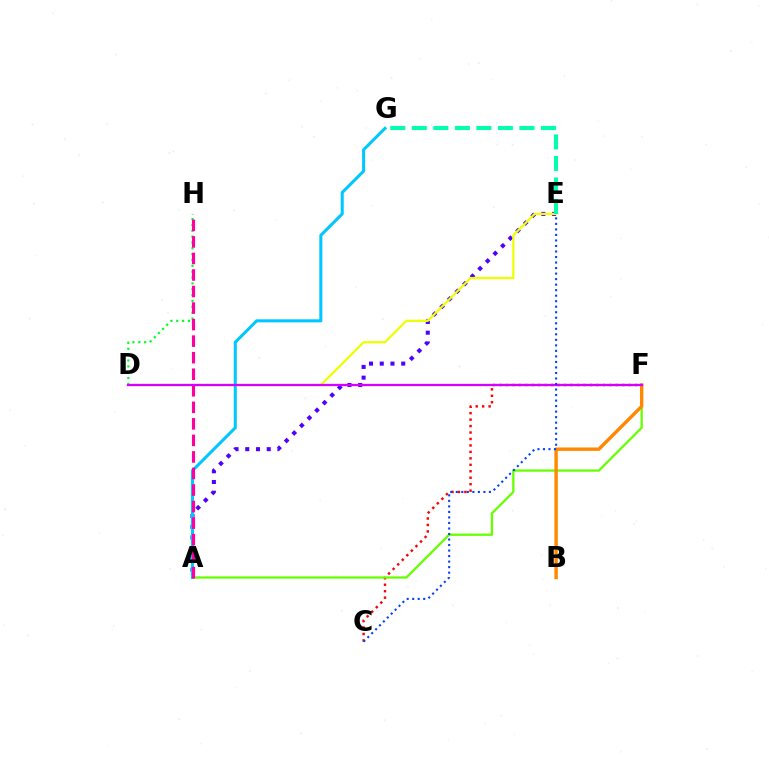{('A', 'E'): [{'color': '#4f00ff', 'line_style': 'dotted', 'thickness': 2.92}], ('C', 'F'): [{'color': '#ff0000', 'line_style': 'dotted', 'thickness': 1.75}], ('D', 'H'): [{'color': '#00ff27', 'line_style': 'dotted', 'thickness': 1.59}], ('A', 'F'): [{'color': '#66ff00', 'line_style': 'solid', 'thickness': 1.64}], ('D', 'E'): [{'color': '#eeff00', 'line_style': 'solid', 'thickness': 1.61}], ('A', 'G'): [{'color': '#00c7ff', 'line_style': 'solid', 'thickness': 2.19}], ('B', 'F'): [{'color': '#ff8800', 'line_style': 'solid', 'thickness': 2.45}], ('E', 'G'): [{'color': '#00ffaf', 'line_style': 'dashed', 'thickness': 2.92}], ('A', 'H'): [{'color': '#ff00a0', 'line_style': 'dashed', 'thickness': 2.25}], ('D', 'F'): [{'color': '#d600ff', 'line_style': 'solid', 'thickness': 1.64}], ('C', 'E'): [{'color': '#003fff', 'line_style': 'dotted', 'thickness': 1.5}]}